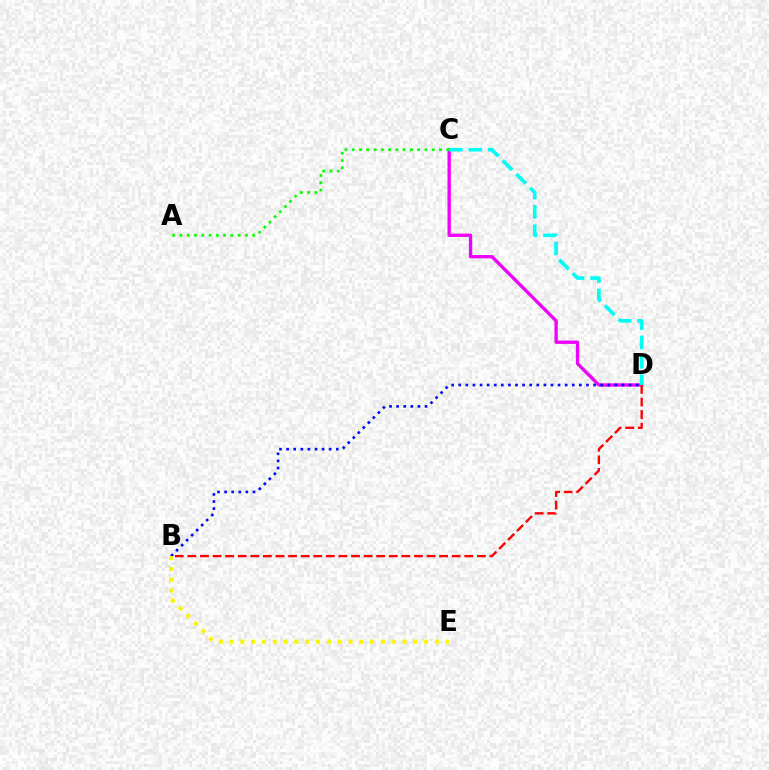{('C', 'D'): [{'color': '#ee00ff', 'line_style': 'solid', 'thickness': 2.4}, {'color': '#00fff6', 'line_style': 'dashed', 'thickness': 2.62}], ('B', 'D'): [{'color': '#ff0000', 'line_style': 'dashed', 'thickness': 1.71}, {'color': '#0010ff', 'line_style': 'dotted', 'thickness': 1.93}], ('B', 'E'): [{'color': '#fcf500', 'line_style': 'dotted', 'thickness': 2.94}], ('A', 'C'): [{'color': '#08ff00', 'line_style': 'dotted', 'thickness': 1.98}]}